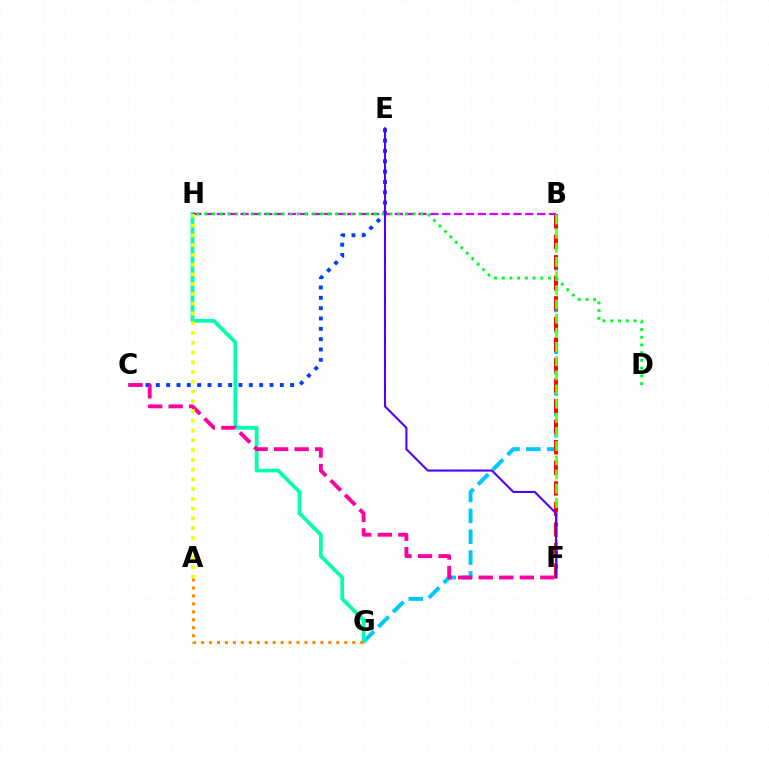{('B', 'G'): [{'color': '#00c7ff', 'line_style': 'dashed', 'thickness': 2.84}], ('C', 'E'): [{'color': '#003fff', 'line_style': 'dotted', 'thickness': 2.81}], ('B', 'F'): [{'color': '#ff0000', 'line_style': 'dashed', 'thickness': 2.79}, {'color': '#66ff00', 'line_style': 'dashed', 'thickness': 1.92}], ('G', 'H'): [{'color': '#00ffaf', 'line_style': 'solid', 'thickness': 2.7}], ('B', 'H'): [{'color': '#d600ff', 'line_style': 'dashed', 'thickness': 1.61}], ('D', 'H'): [{'color': '#00ff27', 'line_style': 'dotted', 'thickness': 2.1}], ('C', 'F'): [{'color': '#ff00a0', 'line_style': 'dashed', 'thickness': 2.79}], ('A', 'H'): [{'color': '#eeff00', 'line_style': 'dotted', 'thickness': 2.65}], ('A', 'G'): [{'color': '#ff8800', 'line_style': 'dotted', 'thickness': 2.16}], ('E', 'F'): [{'color': '#4f00ff', 'line_style': 'solid', 'thickness': 1.5}]}